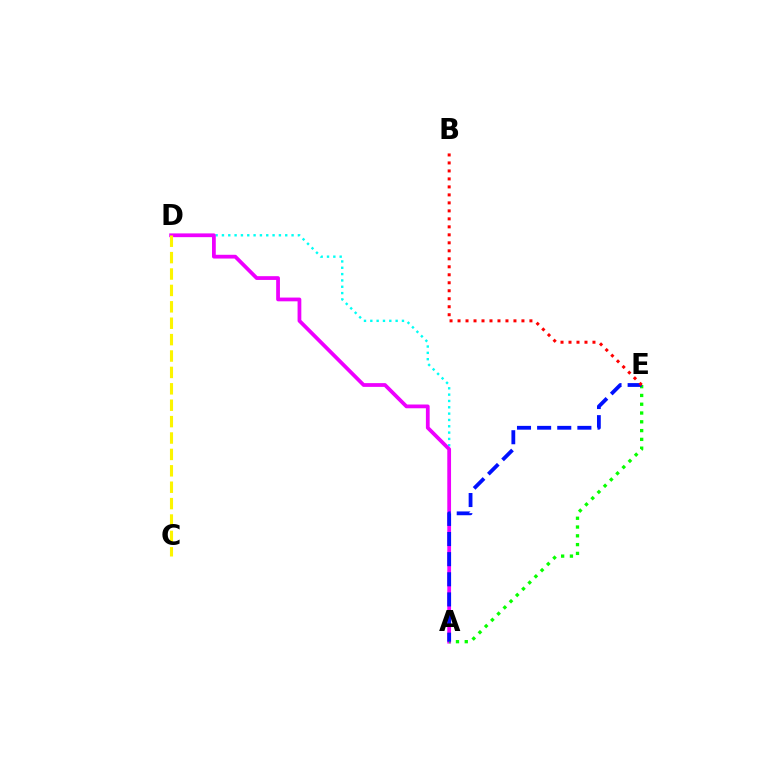{('A', 'D'): [{'color': '#00fff6', 'line_style': 'dotted', 'thickness': 1.72}, {'color': '#ee00ff', 'line_style': 'solid', 'thickness': 2.71}], ('A', 'E'): [{'color': '#08ff00', 'line_style': 'dotted', 'thickness': 2.39}, {'color': '#0010ff', 'line_style': 'dashed', 'thickness': 2.73}], ('B', 'E'): [{'color': '#ff0000', 'line_style': 'dotted', 'thickness': 2.17}], ('C', 'D'): [{'color': '#fcf500', 'line_style': 'dashed', 'thickness': 2.23}]}